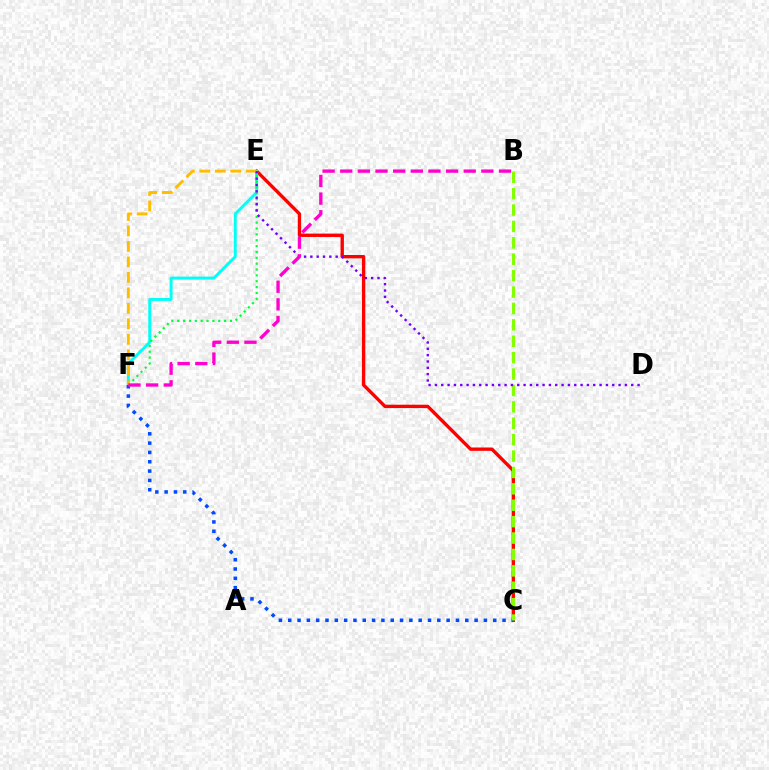{('C', 'E'): [{'color': '#ff0000', 'line_style': 'solid', 'thickness': 2.41}], ('E', 'F'): [{'color': '#00fff6', 'line_style': 'solid', 'thickness': 2.11}, {'color': '#00ff39', 'line_style': 'dotted', 'thickness': 1.59}, {'color': '#ffbd00', 'line_style': 'dashed', 'thickness': 2.1}], ('C', 'F'): [{'color': '#004bff', 'line_style': 'dotted', 'thickness': 2.53}], ('B', 'C'): [{'color': '#84ff00', 'line_style': 'dashed', 'thickness': 2.23}], ('D', 'E'): [{'color': '#7200ff', 'line_style': 'dotted', 'thickness': 1.72}], ('B', 'F'): [{'color': '#ff00cf', 'line_style': 'dashed', 'thickness': 2.4}]}